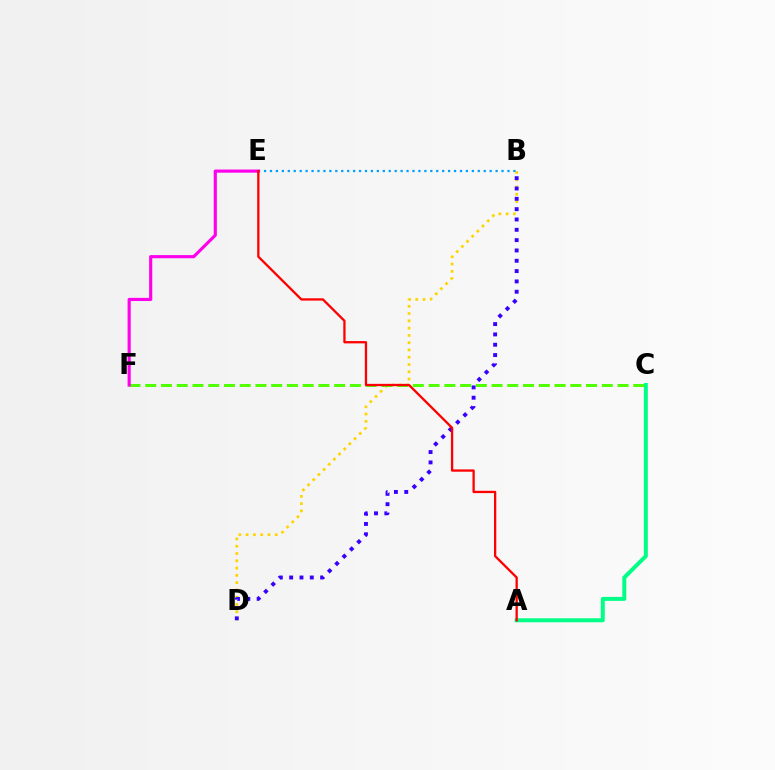{('B', 'D'): [{'color': '#ffd500', 'line_style': 'dotted', 'thickness': 1.98}, {'color': '#3700ff', 'line_style': 'dotted', 'thickness': 2.81}], ('C', 'F'): [{'color': '#4fff00', 'line_style': 'dashed', 'thickness': 2.14}], ('A', 'C'): [{'color': '#00ff86', 'line_style': 'solid', 'thickness': 2.87}], ('B', 'E'): [{'color': '#009eff', 'line_style': 'dotted', 'thickness': 1.61}], ('E', 'F'): [{'color': '#ff00ed', 'line_style': 'solid', 'thickness': 2.27}], ('A', 'E'): [{'color': '#ff0000', 'line_style': 'solid', 'thickness': 1.66}]}